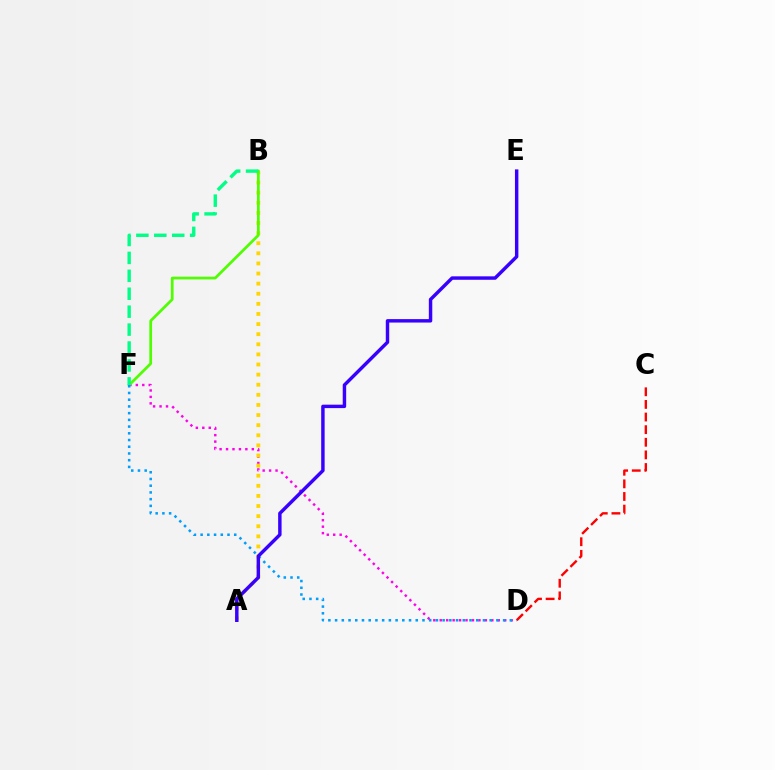{('C', 'D'): [{'color': '#ff0000', 'line_style': 'dashed', 'thickness': 1.71}], ('D', 'F'): [{'color': '#ff00ed', 'line_style': 'dotted', 'thickness': 1.75}, {'color': '#009eff', 'line_style': 'dotted', 'thickness': 1.83}], ('A', 'B'): [{'color': '#ffd500', 'line_style': 'dotted', 'thickness': 2.75}], ('B', 'F'): [{'color': '#4fff00', 'line_style': 'solid', 'thickness': 1.96}, {'color': '#00ff86', 'line_style': 'dashed', 'thickness': 2.43}], ('A', 'E'): [{'color': '#3700ff', 'line_style': 'solid', 'thickness': 2.47}]}